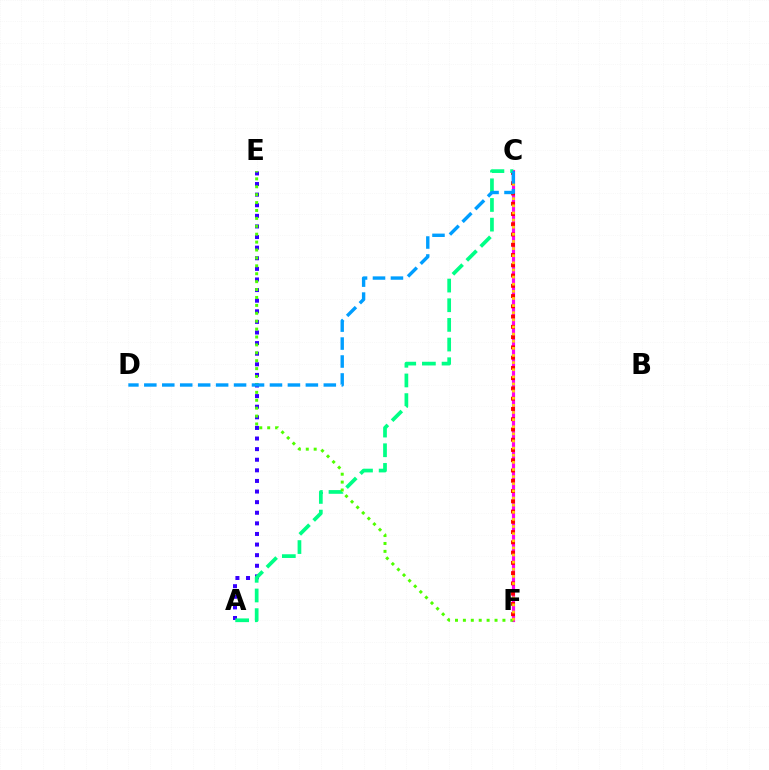{('C', 'F'): [{'color': '#ff00ed', 'line_style': 'solid', 'thickness': 2.28}, {'color': '#ff0000', 'line_style': 'dotted', 'thickness': 2.79}, {'color': '#ffd500', 'line_style': 'dotted', 'thickness': 1.94}], ('A', 'E'): [{'color': '#3700ff', 'line_style': 'dotted', 'thickness': 2.88}], ('A', 'C'): [{'color': '#00ff86', 'line_style': 'dashed', 'thickness': 2.67}], ('E', 'F'): [{'color': '#4fff00', 'line_style': 'dotted', 'thickness': 2.15}], ('C', 'D'): [{'color': '#009eff', 'line_style': 'dashed', 'thickness': 2.44}]}